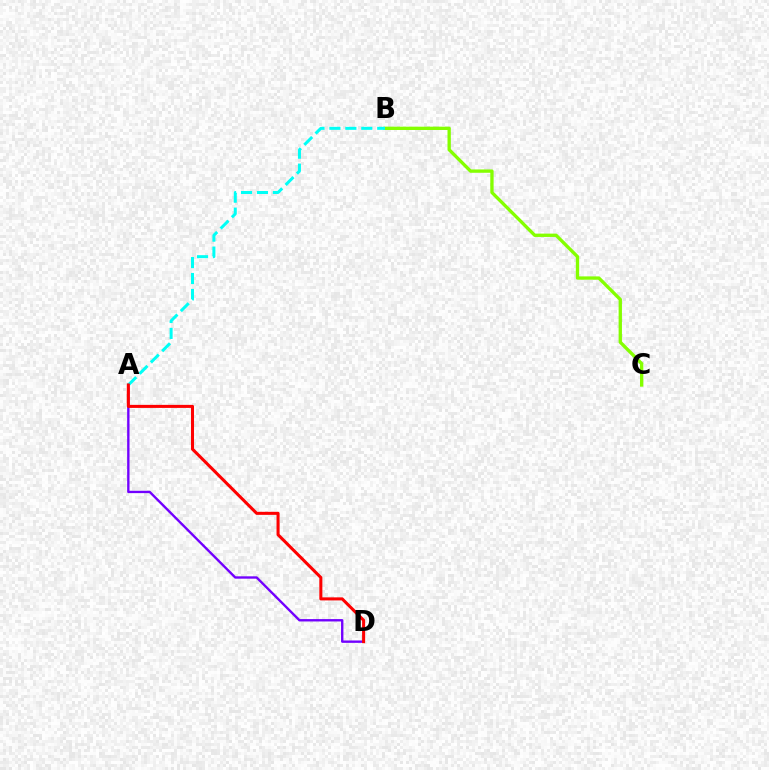{('B', 'C'): [{'color': '#84ff00', 'line_style': 'solid', 'thickness': 2.4}], ('A', 'D'): [{'color': '#7200ff', 'line_style': 'solid', 'thickness': 1.7}, {'color': '#ff0000', 'line_style': 'solid', 'thickness': 2.19}], ('A', 'B'): [{'color': '#00fff6', 'line_style': 'dashed', 'thickness': 2.17}]}